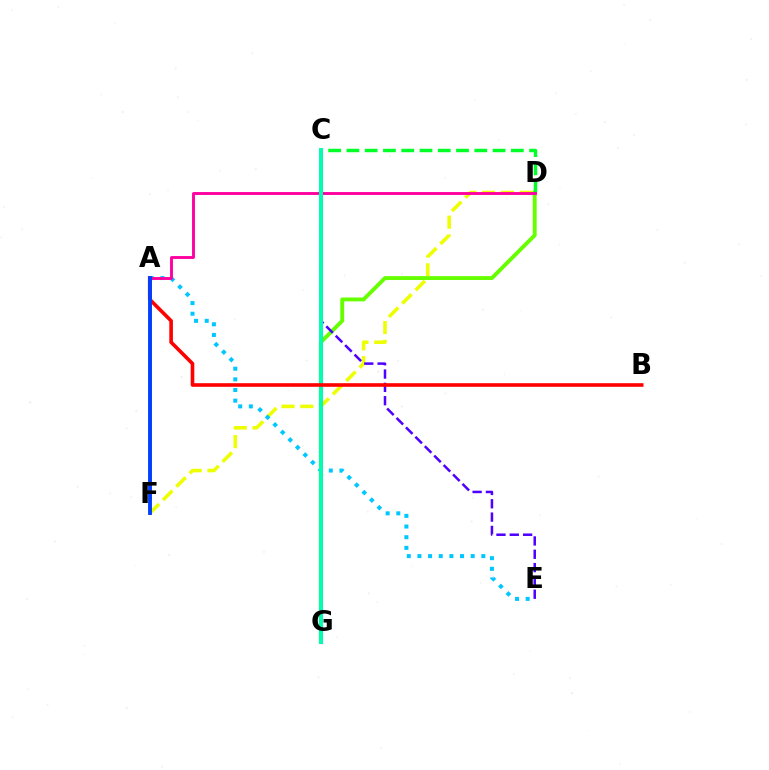{('D', 'F'): [{'color': '#eeff00', 'line_style': 'dashed', 'thickness': 2.56}], ('D', 'G'): [{'color': '#66ff00', 'line_style': 'solid', 'thickness': 2.79}], ('A', 'E'): [{'color': '#00c7ff', 'line_style': 'dotted', 'thickness': 2.89}], ('C', 'D'): [{'color': '#00ff27', 'line_style': 'dashed', 'thickness': 2.48}], ('C', 'G'): [{'color': '#d600ff', 'line_style': 'solid', 'thickness': 2.25}, {'color': '#00ffaf', 'line_style': 'solid', 'thickness': 2.83}], ('C', 'E'): [{'color': '#4f00ff', 'line_style': 'dashed', 'thickness': 1.81}], ('A', 'F'): [{'color': '#ff8800', 'line_style': 'solid', 'thickness': 2.03}, {'color': '#003fff', 'line_style': 'solid', 'thickness': 2.78}], ('A', 'D'): [{'color': '#ff00a0', 'line_style': 'solid', 'thickness': 2.07}], ('A', 'B'): [{'color': '#ff0000', 'line_style': 'solid', 'thickness': 2.6}]}